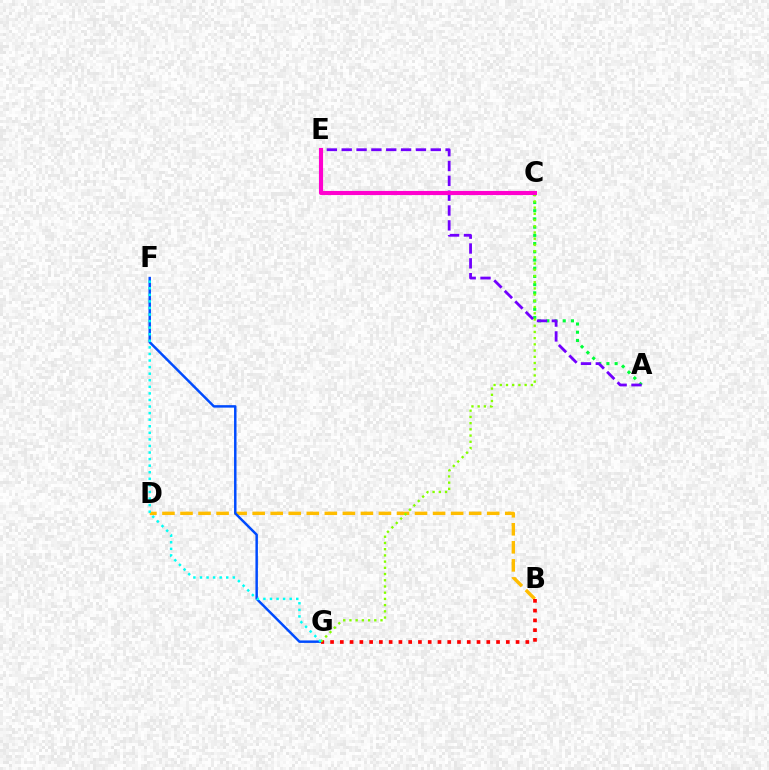{('B', 'D'): [{'color': '#ffbd00', 'line_style': 'dashed', 'thickness': 2.45}], ('A', 'C'): [{'color': '#00ff39', 'line_style': 'dotted', 'thickness': 2.23}], ('A', 'E'): [{'color': '#7200ff', 'line_style': 'dashed', 'thickness': 2.02}], ('F', 'G'): [{'color': '#004bff', 'line_style': 'solid', 'thickness': 1.78}, {'color': '#00fff6', 'line_style': 'dotted', 'thickness': 1.79}], ('B', 'G'): [{'color': '#ff0000', 'line_style': 'dotted', 'thickness': 2.65}], ('C', 'G'): [{'color': '#84ff00', 'line_style': 'dotted', 'thickness': 1.69}], ('C', 'E'): [{'color': '#ff00cf', 'line_style': 'solid', 'thickness': 2.97}]}